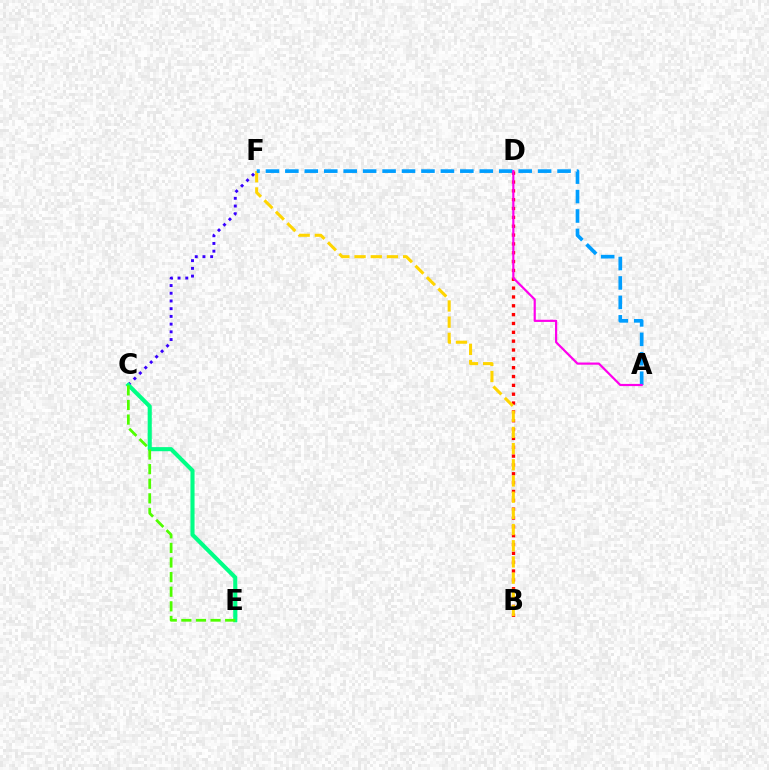{('B', 'D'): [{'color': '#ff0000', 'line_style': 'dotted', 'thickness': 2.4}], ('C', 'F'): [{'color': '#3700ff', 'line_style': 'dotted', 'thickness': 2.1}], ('B', 'F'): [{'color': '#ffd500', 'line_style': 'dashed', 'thickness': 2.2}], ('A', 'F'): [{'color': '#009eff', 'line_style': 'dashed', 'thickness': 2.64}], ('C', 'E'): [{'color': '#00ff86', 'line_style': 'solid', 'thickness': 2.95}, {'color': '#4fff00', 'line_style': 'dashed', 'thickness': 1.98}], ('A', 'D'): [{'color': '#ff00ed', 'line_style': 'solid', 'thickness': 1.58}]}